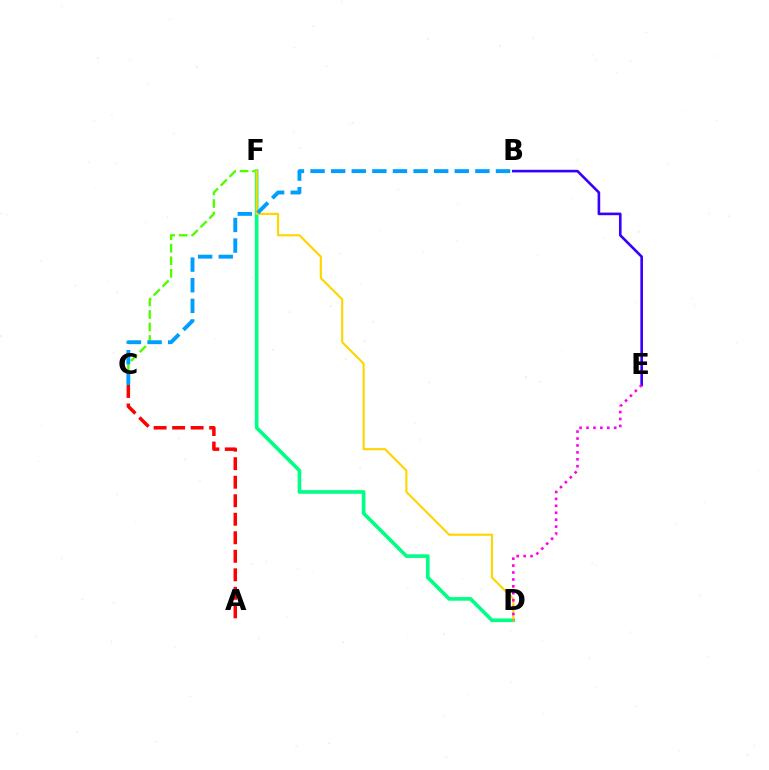{('D', 'F'): [{'color': '#00ff86', 'line_style': 'solid', 'thickness': 2.63}, {'color': '#ffd500', 'line_style': 'solid', 'thickness': 1.54}], ('C', 'F'): [{'color': '#4fff00', 'line_style': 'dashed', 'thickness': 1.7}], ('A', 'C'): [{'color': '#ff0000', 'line_style': 'dashed', 'thickness': 2.52}], ('B', 'E'): [{'color': '#3700ff', 'line_style': 'solid', 'thickness': 1.89}], ('B', 'C'): [{'color': '#009eff', 'line_style': 'dashed', 'thickness': 2.8}], ('D', 'E'): [{'color': '#ff00ed', 'line_style': 'dotted', 'thickness': 1.88}]}